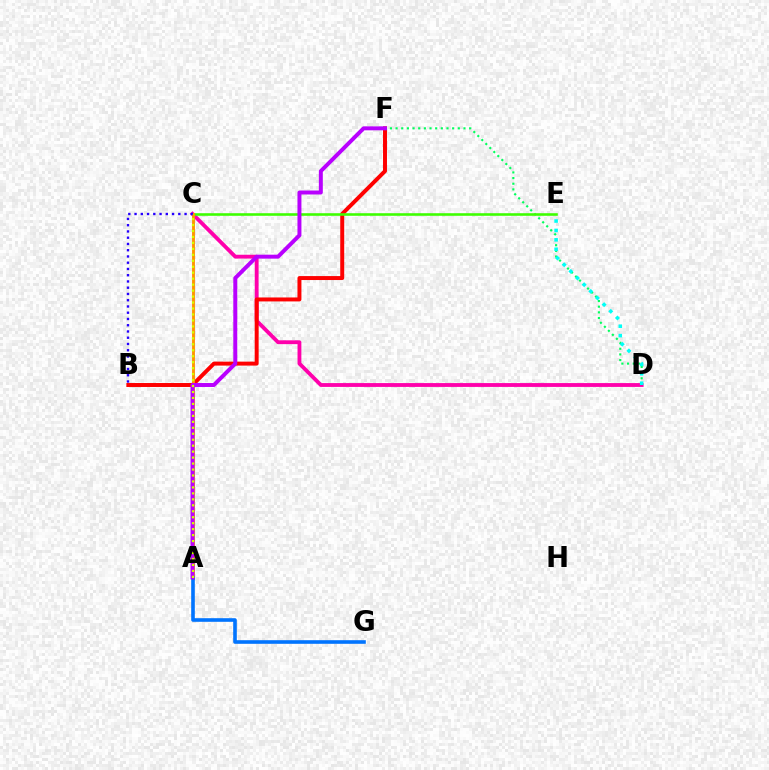{('C', 'D'): [{'color': '#ff00ac', 'line_style': 'solid', 'thickness': 2.76}], ('D', 'F'): [{'color': '#00ff5c', 'line_style': 'dotted', 'thickness': 1.54}], ('B', 'F'): [{'color': '#ff0000', 'line_style': 'solid', 'thickness': 2.85}], ('D', 'E'): [{'color': '#00fff6', 'line_style': 'dotted', 'thickness': 2.56}], ('C', 'E'): [{'color': '#3dff00', 'line_style': 'solid', 'thickness': 1.86}], ('A', 'C'): [{'color': '#ff9400', 'line_style': 'solid', 'thickness': 2.07}, {'color': '#d1ff00', 'line_style': 'dotted', 'thickness': 1.62}], ('A', 'G'): [{'color': '#0074ff', 'line_style': 'solid', 'thickness': 2.6}], ('B', 'C'): [{'color': '#2500ff', 'line_style': 'dotted', 'thickness': 1.7}], ('A', 'F'): [{'color': '#b900ff', 'line_style': 'solid', 'thickness': 2.85}]}